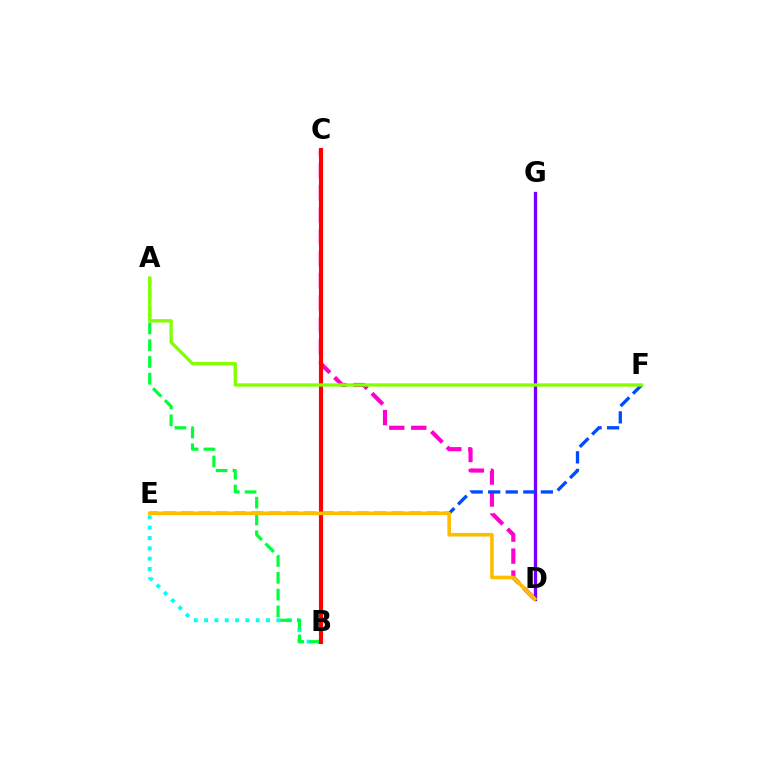{('B', 'E'): [{'color': '#00fff6', 'line_style': 'dotted', 'thickness': 2.8}], ('A', 'B'): [{'color': '#00ff39', 'line_style': 'dashed', 'thickness': 2.28}], ('D', 'G'): [{'color': '#7200ff', 'line_style': 'solid', 'thickness': 2.39}], ('C', 'D'): [{'color': '#ff00cf', 'line_style': 'dashed', 'thickness': 2.99}], ('B', 'C'): [{'color': '#ff0000', 'line_style': 'solid', 'thickness': 2.98}], ('E', 'F'): [{'color': '#004bff', 'line_style': 'dashed', 'thickness': 2.39}], ('A', 'F'): [{'color': '#84ff00', 'line_style': 'solid', 'thickness': 2.4}], ('D', 'E'): [{'color': '#ffbd00', 'line_style': 'solid', 'thickness': 2.6}]}